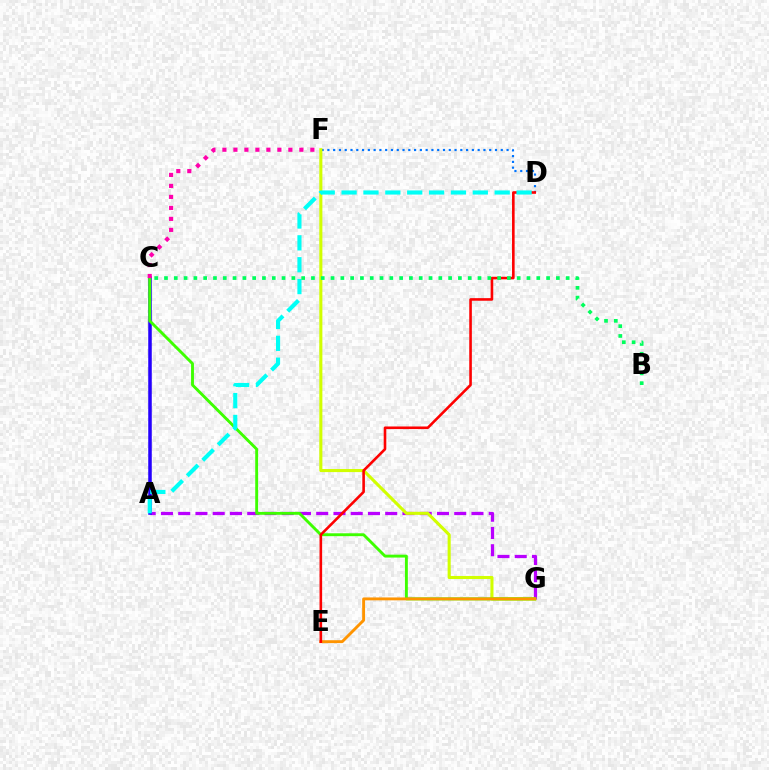{('A', 'G'): [{'color': '#b900ff', 'line_style': 'dashed', 'thickness': 2.34}], ('A', 'C'): [{'color': '#2500ff', 'line_style': 'solid', 'thickness': 2.54}], ('D', 'F'): [{'color': '#0074ff', 'line_style': 'dotted', 'thickness': 1.57}], ('F', 'G'): [{'color': '#d1ff00', 'line_style': 'solid', 'thickness': 2.22}], ('C', 'G'): [{'color': '#3dff00', 'line_style': 'solid', 'thickness': 2.08}], ('E', 'G'): [{'color': '#ff9400', 'line_style': 'solid', 'thickness': 2.08}], ('D', 'E'): [{'color': '#ff0000', 'line_style': 'solid', 'thickness': 1.87}], ('A', 'D'): [{'color': '#00fff6', 'line_style': 'dashed', 'thickness': 2.97}], ('B', 'C'): [{'color': '#00ff5c', 'line_style': 'dotted', 'thickness': 2.66}], ('C', 'F'): [{'color': '#ff00ac', 'line_style': 'dotted', 'thickness': 2.99}]}